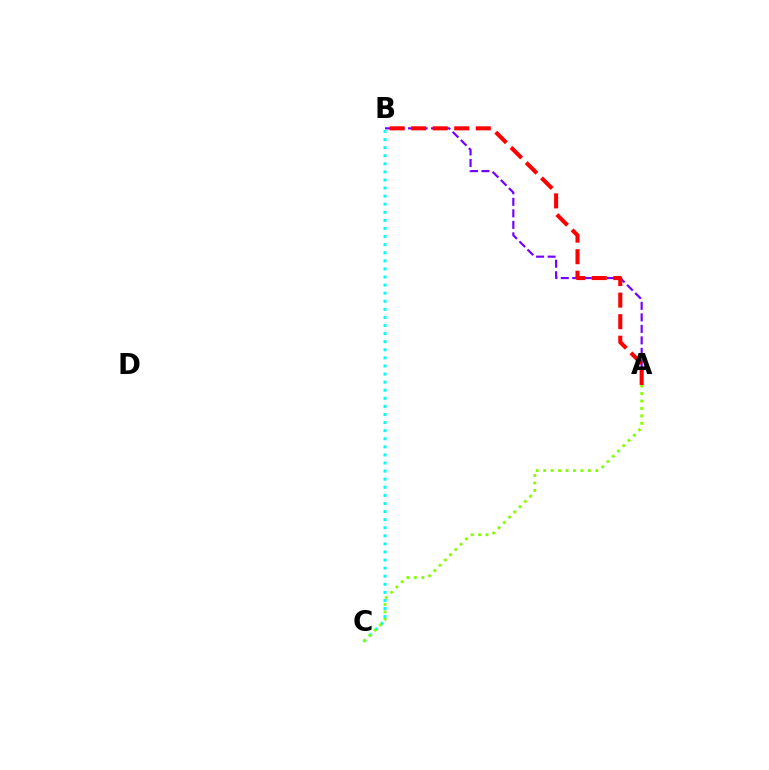{('A', 'B'): [{'color': '#7200ff', 'line_style': 'dashed', 'thickness': 1.56}, {'color': '#ff0000', 'line_style': 'dashed', 'thickness': 2.93}], ('B', 'C'): [{'color': '#00fff6', 'line_style': 'dotted', 'thickness': 2.2}], ('A', 'C'): [{'color': '#84ff00', 'line_style': 'dotted', 'thickness': 2.02}]}